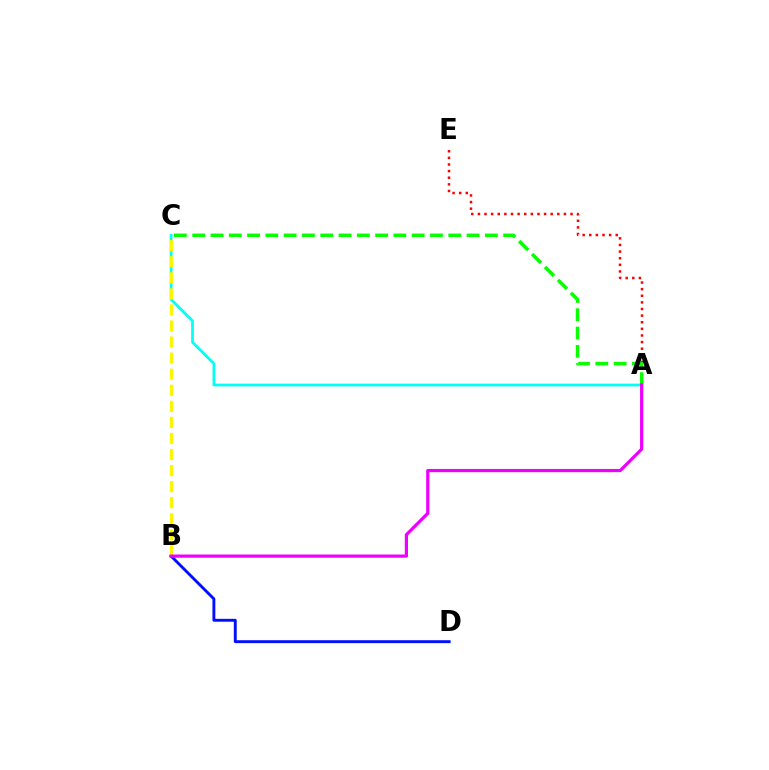{('A', 'E'): [{'color': '#ff0000', 'line_style': 'dotted', 'thickness': 1.8}], ('A', 'C'): [{'color': '#00fff6', 'line_style': 'solid', 'thickness': 1.96}, {'color': '#08ff00', 'line_style': 'dashed', 'thickness': 2.48}], ('B', 'D'): [{'color': '#0010ff', 'line_style': 'solid', 'thickness': 2.09}], ('B', 'C'): [{'color': '#fcf500', 'line_style': 'dashed', 'thickness': 2.18}], ('A', 'B'): [{'color': '#ee00ff', 'line_style': 'solid', 'thickness': 2.31}]}